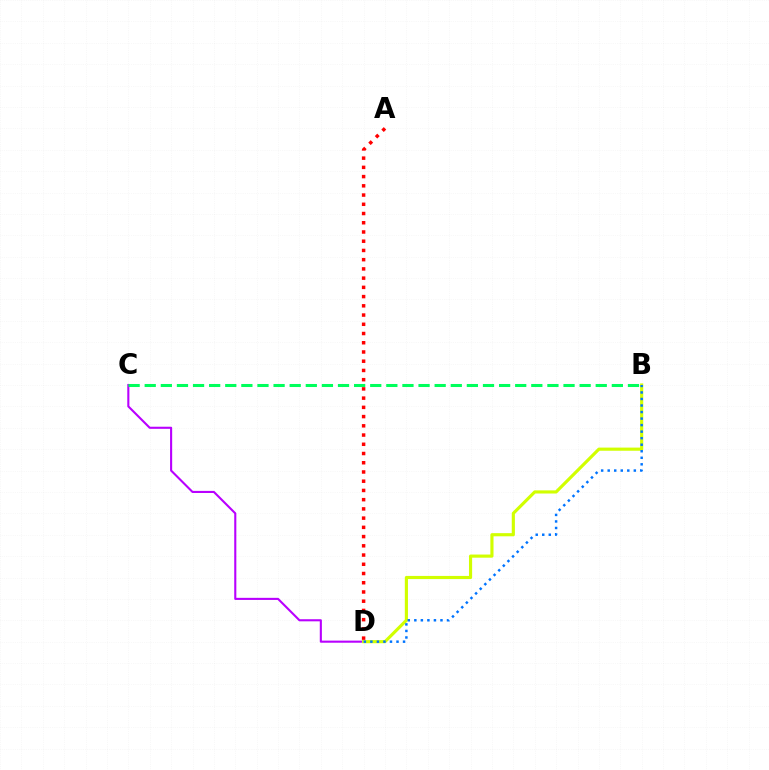{('C', 'D'): [{'color': '#b900ff', 'line_style': 'solid', 'thickness': 1.51}], ('A', 'D'): [{'color': '#ff0000', 'line_style': 'dotted', 'thickness': 2.51}], ('B', 'D'): [{'color': '#d1ff00', 'line_style': 'solid', 'thickness': 2.27}, {'color': '#0074ff', 'line_style': 'dotted', 'thickness': 1.78}], ('B', 'C'): [{'color': '#00ff5c', 'line_style': 'dashed', 'thickness': 2.19}]}